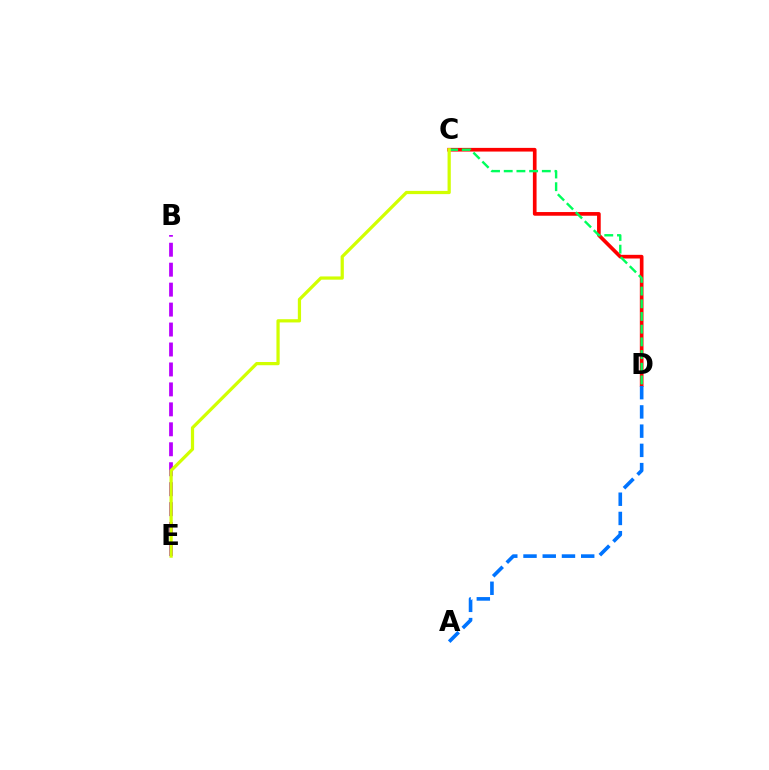{('C', 'D'): [{'color': '#ff0000', 'line_style': 'solid', 'thickness': 2.65}, {'color': '#00ff5c', 'line_style': 'dashed', 'thickness': 1.72}], ('B', 'E'): [{'color': '#b900ff', 'line_style': 'dashed', 'thickness': 2.71}], ('A', 'D'): [{'color': '#0074ff', 'line_style': 'dashed', 'thickness': 2.61}], ('C', 'E'): [{'color': '#d1ff00', 'line_style': 'solid', 'thickness': 2.33}]}